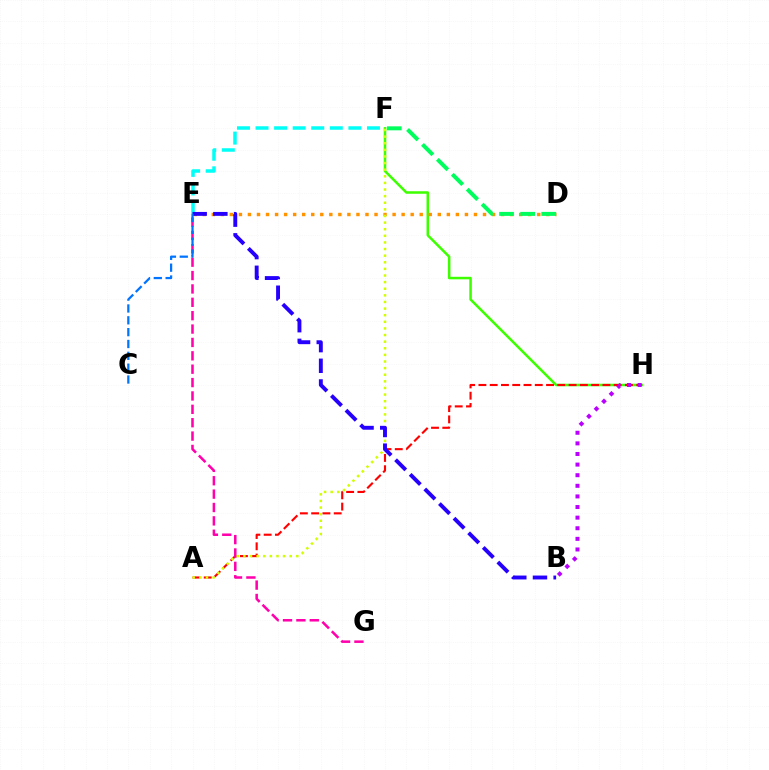{('F', 'H'): [{'color': '#3dff00', 'line_style': 'solid', 'thickness': 1.81}], ('D', 'E'): [{'color': '#ff9400', 'line_style': 'dotted', 'thickness': 2.46}], ('A', 'H'): [{'color': '#ff0000', 'line_style': 'dashed', 'thickness': 1.53}], ('E', 'G'): [{'color': '#ff00ac', 'line_style': 'dashed', 'thickness': 1.82}], ('E', 'F'): [{'color': '#00fff6', 'line_style': 'dashed', 'thickness': 2.52}], ('A', 'F'): [{'color': '#d1ff00', 'line_style': 'dotted', 'thickness': 1.8}], ('B', 'E'): [{'color': '#2500ff', 'line_style': 'dashed', 'thickness': 2.81}], ('B', 'H'): [{'color': '#b900ff', 'line_style': 'dotted', 'thickness': 2.88}], ('D', 'F'): [{'color': '#00ff5c', 'line_style': 'dashed', 'thickness': 2.87}], ('C', 'E'): [{'color': '#0074ff', 'line_style': 'dashed', 'thickness': 1.61}]}